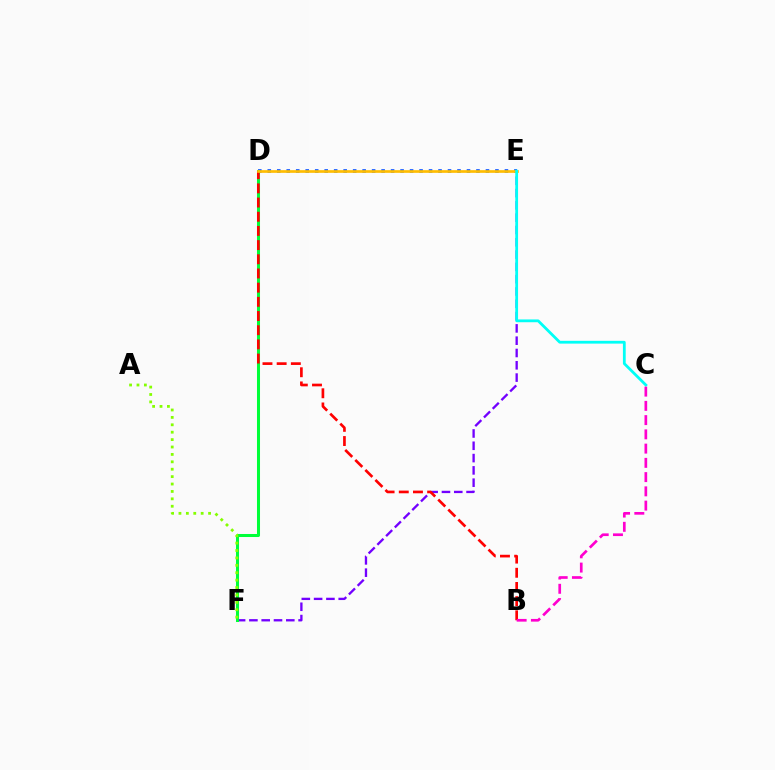{('D', 'E'): [{'color': '#004bff', 'line_style': 'dotted', 'thickness': 2.58}, {'color': '#ffbd00', 'line_style': 'solid', 'thickness': 1.93}], ('E', 'F'): [{'color': '#7200ff', 'line_style': 'dashed', 'thickness': 1.67}], ('D', 'F'): [{'color': '#00ff39', 'line_style': 'solid', 'thickness': 2.18}], ('B', 'D'): [{'color': '#ff0000', 'line_style': 'dashed', 'thickness': 1.93}], ('A', 'F'): [{'color': '#84ff00', 'line_style': 'dotted', 'thickness': 2.01}], ('C', 'E'): [{'color': '#00fff6', 'line_style': 'solid', 'thickness': 2.0}], ('B', 'C'): [{'color': '#ff00cf', 'line_style': 'dashed', 'thickness': 1.94}]}